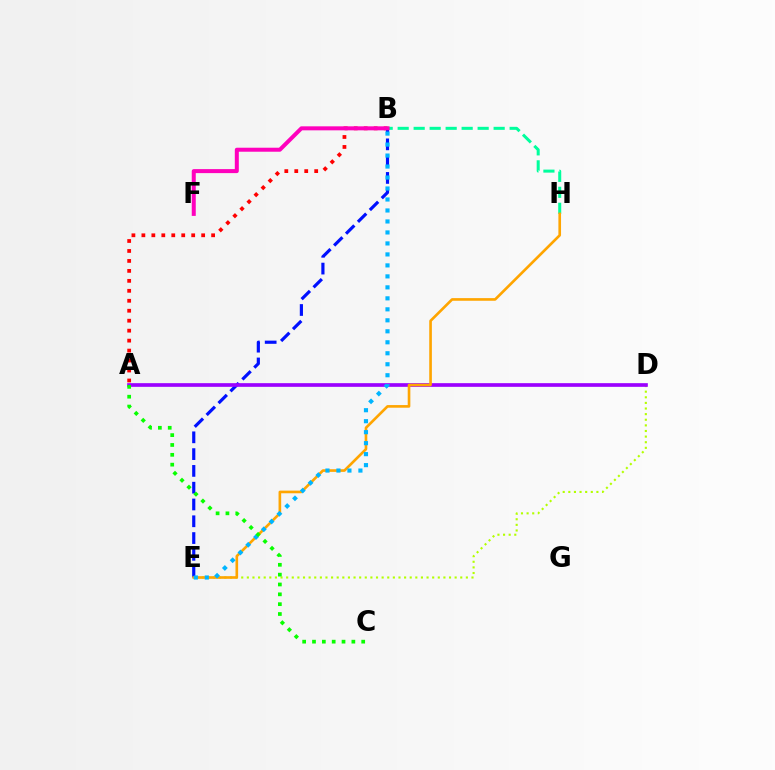{('A', 'B'): [{'color': '#ff0000', 'line_style': 'dotted', 'thickness': 2.71}], ('D', 'E'): [{'color': '#b3ff00', 'line_style': 'dotted', 'thickness': 1.53}], ('B', 'H'): [{'color': '#00ff9d', 'line_style': 'dashed', 'thickness': 2.17}], ('B', 'E'): [{'color': '#0010ff', 'line_style': 'dashed', 'thickness': 2.28}, {'color': '#00b5ff', 'line_style': 'dotted', 'thickness': 2.98}], ('A', 'D'): [{'color': '#9b00ff', 'line_style': 'solid', 'thickness': 2.64}], ('E', 'H'): [{'color': '#ffa500', 'line_style': 'solid', 'thickness': 1.9}], ('B', 'F'): [{'color': '#ff00bd', 'line_style': 'solid', 'thickness': 2.88}], ('A', 'C'): [{'color': '#08ff00', 'line_style': 'dotted', 'thickness': 2.67}]}